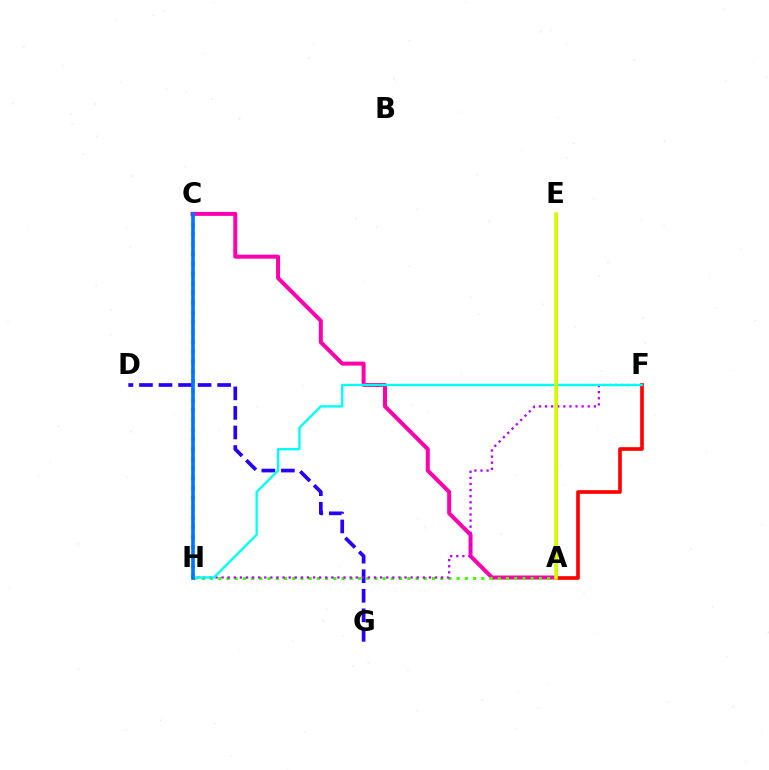{('A', 'E'): [{'color': '#ff9400', 'line_style': 'solid', 'thickness': 1.8}, {'color': '#d1ff00', 'line_style': 'solid', 'thickness': 2.58}], ('C', 'H'): [{'color': '#00ff5c', 'line_style': 'dotted', 'thickness': 2.65}, {'color': '#0074ff', 'line_style': 'solid', 'thickness': 2.61}], ('A', 'C'): [{'color': '#ff00ac', 'line_style': 'solid', 'thickness': 2.87}], ('D', 'G'): [{'color': '#2500ff', 'line_style': 'dashed', 'thickness': 2.65}], ('A', 'H'): [{'color': '#3dff00', 'line_style': 'dotted', 'thickness': 2.23}], ('F', 'H'): [{'color': '#b900ff', 'line_style': 'dotted', 'thickness': 1.66}, {'color': '#00fff6', 'line_style': 'solid', 'thickness': 1.69}], ('A', 'F'): [{'color': '#ff0000', 'line_style': 'solid', 'thickness': 2.63}]}